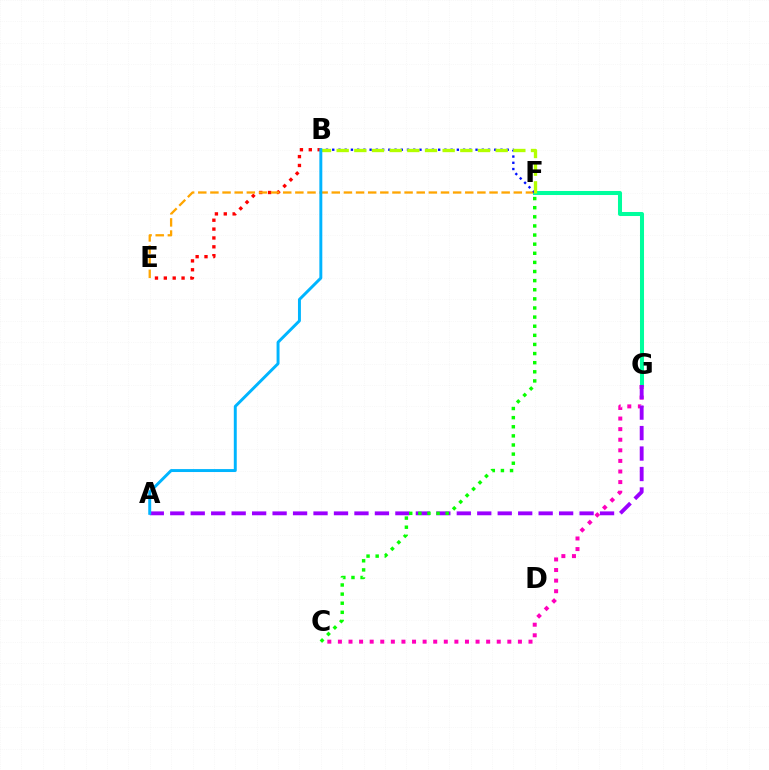{('B', 'E'): [{'color': '#ff0000', 'line_style': 'dotted', 'thickness': 2.41}], ('E', 'F'): [{'color': '#ffa500', 'line_style': 'dashed', 'thickness': 1.65}], ('F', 'G'): [{'color': '#00ff9d', 'line_style': 'solid', 'thickness': 2.91}], ('B', 'F'): [{'color': '#0010ff', 'line_style': 'dotted', 'thickness': 1.69}, {'color': '#b3ff00', 'line_style': 'dashed', 'thickness': 2.4}], ('C', 'G'): [{'color': '#ff00bd', 'line_style': 'dotted', 'thickness': 2.88}], ('A', 'G'): [{'color': '#9b00ff', 'line_style': 'dashed', 'thickness': 2.78}], ('A', 'B'): [{'color': '#00b5ff', 'line_style': 'solid', 'thickness': 2.12}], ('C', 'F'): [{'color': '#08ff00', 'line_style': 'dotted', 'thickness': 2.48}]}